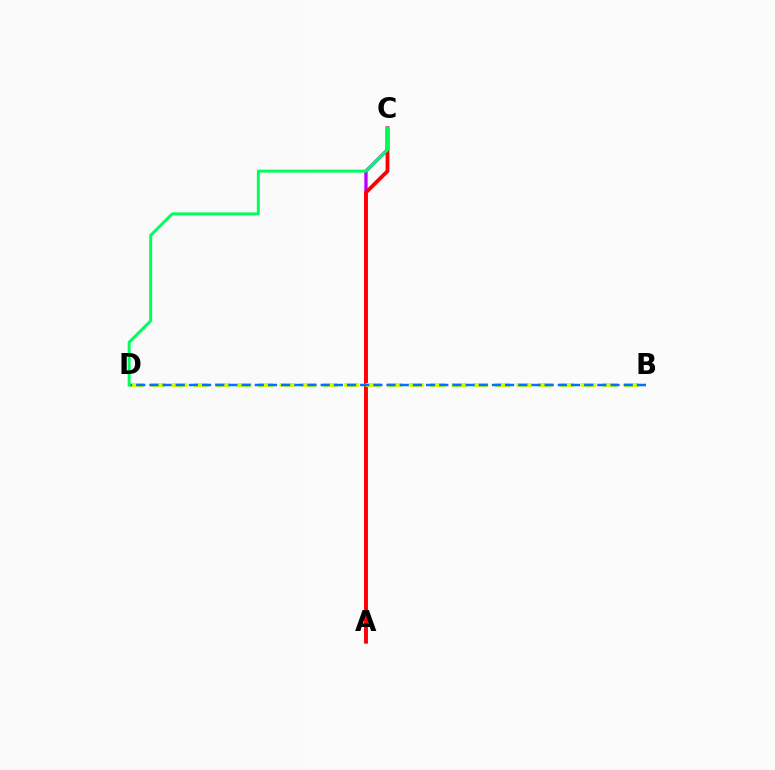{('A', 'C'): [{'color': '#b900ff', 'line_style': 'solid', 'thickness': 2.39}, {'color': '#ff0000', 'line_style': 'solid', 'thickness': 2.74}], ('B', 'D'): [{'color': '#d1ff00', 'line_style': 'dashed', 'thickness': 2.92}, {'color': '#0074ff', 'line_style': 'dashed', 'thickness': 1.79}], ('C', 'D'): [{'color': '#00ff5c', 'line_style': 'solid', 'thickness': 2.14}]}